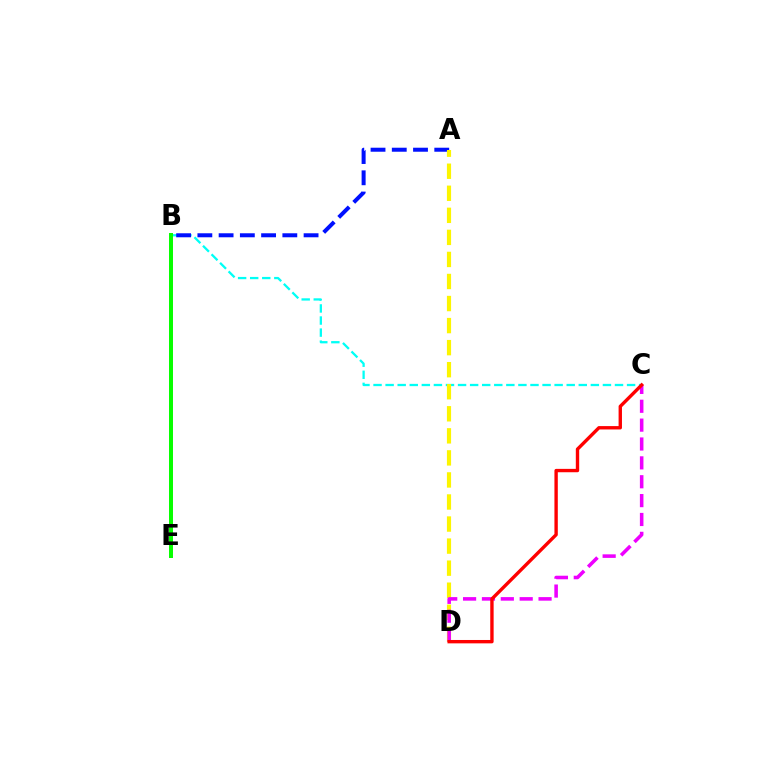{('B', 'C'): [{'color': '#00fff6', 'line_style': 'dashed', 'thickness': 1.64}], ('A', 'B'): [{'color': '#0010ff', 'line_style': 'dashed', 'thickness': 2.89}], ('A', 'D'): [{'color': '#fcf500', 'line_style': 'dashed', 'thickness': 3.0}], ('C', 'D'): [{'color': '#ee00ff', 'line_style': 'dashed', 'thickness': 2.56}, {'color': '#ff0000', 'line_style': 'solid', 'thickness': 2.43}], ('B', 'E'): [{'color': '#08ff00', 'line_style': 'solid', 'thickness': 2.87}]}